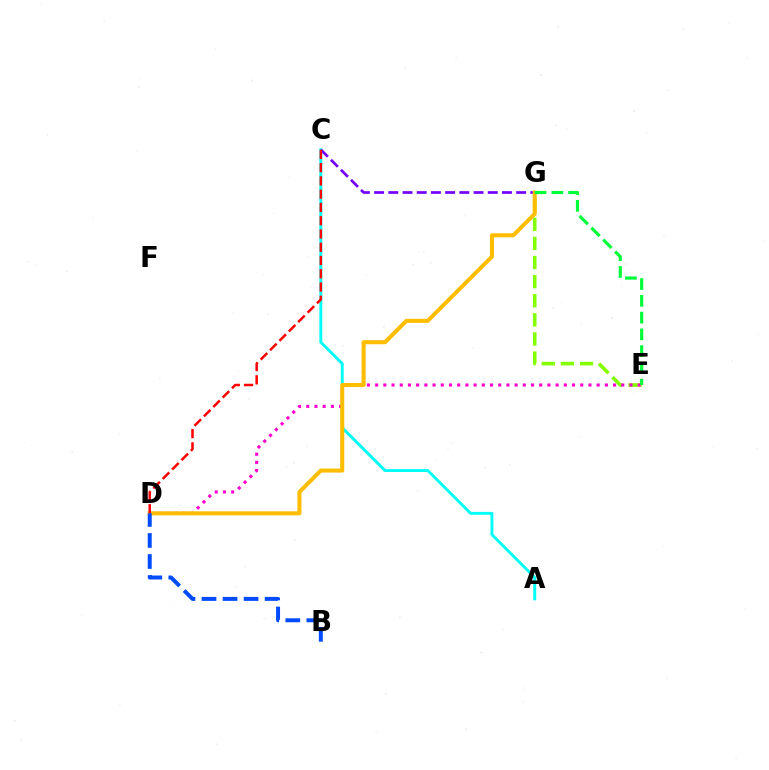{('E', 'G'): [{'color': '#84ff00', 'line_style': 'dashed', 'thickness': 2.6}, {'color': '#00ff39', 'line_style': 'dashed', 'thickness': 2.28}], ('A', 'C'): [{'color': '#00fff6', 'line_style': 'solid', 'thickness': 2.1}], ('C', 'G'): [{'color': '#7200ff', 'line_style': 'dashed', 'thickness': 1.93}], ('D', 'E'): [{'color': '#ff00cf', 'line_style': 'dotted', 'thickness': 2.23}], ('D', 'G'): [{'color': '#ffbd00', 'line_style': 'solid', 'thickness': 2.91}], ('C', 'D'): [{'color': '#ff0000', 'line_style': 'dashed', 'thickness': 1.8}], ('B', 'D'): [{'color': '#004bff', 'line_style': 'dashed', 'thickness': 2.86}]}